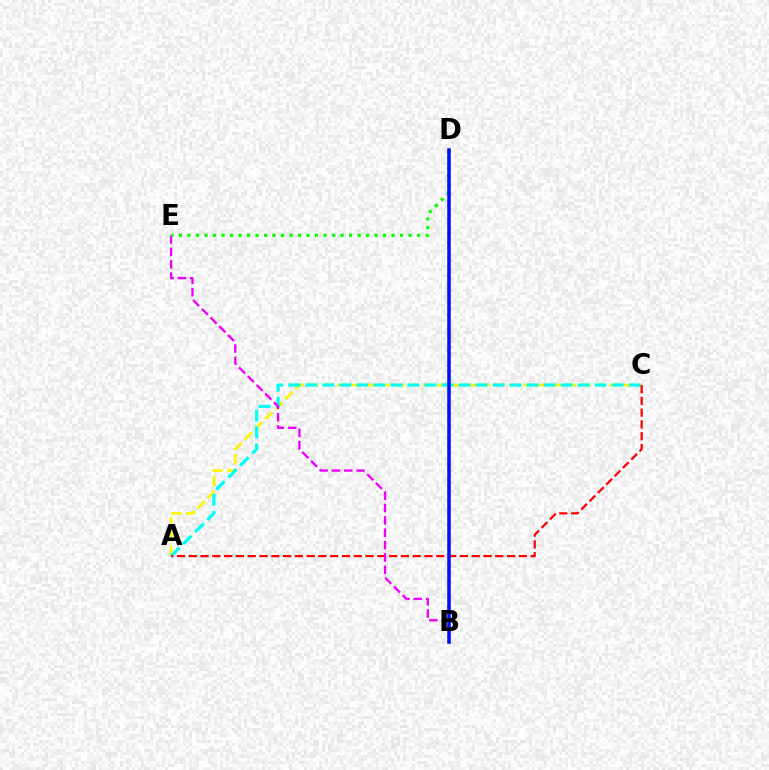{('A', 'C'): [{'color': '#fcf500', 'line_style': 'dashed', 'thickness': 1.95}, {'color': '#00fff6', 'line_style': 'dashed', 'thickness': 2.31}, {'color': '#ff0000', 'line_style': 'dashed', 'thickness': 1.6}], ('B', 'E'): [{'color': '#ee00ff', 'line_style': 'dashed', 'thickness': 1.68}], ('D', 'E'): [{'color': '#08ff00', 'line_style': 'dotted', 'thickness': 2.31}], ('B', 'D'): [{'color': '#0010ff', 'line_style': 'solid', 'thickness': 2.55}]}